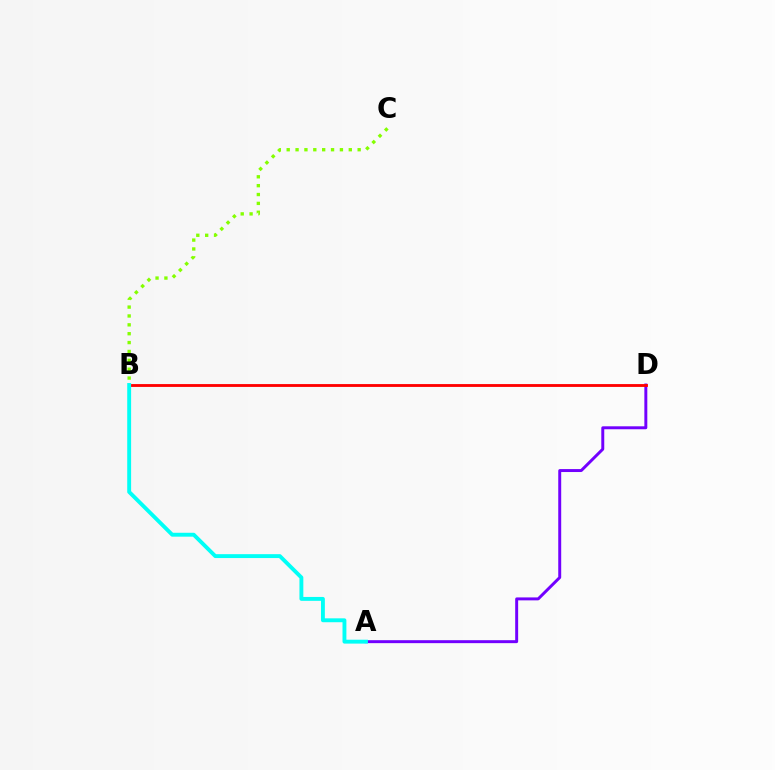{('A', 'D'): [{'color': '#7200ff', 'line_style': 'solid', 'thickness': 2.13}], ('B', 'D'): [{'color': '#ff0000', 'line_style': 'solid', 'thickness': 2.05}], ('B', 'C'): [{'color': '#84ff00', 'line_style': 'dotted', 'thickness': 2.41}], ('A', 'B'): [{'color': '#00fff6', 'line_style': 'solid', 'thickness': 2.8}]}